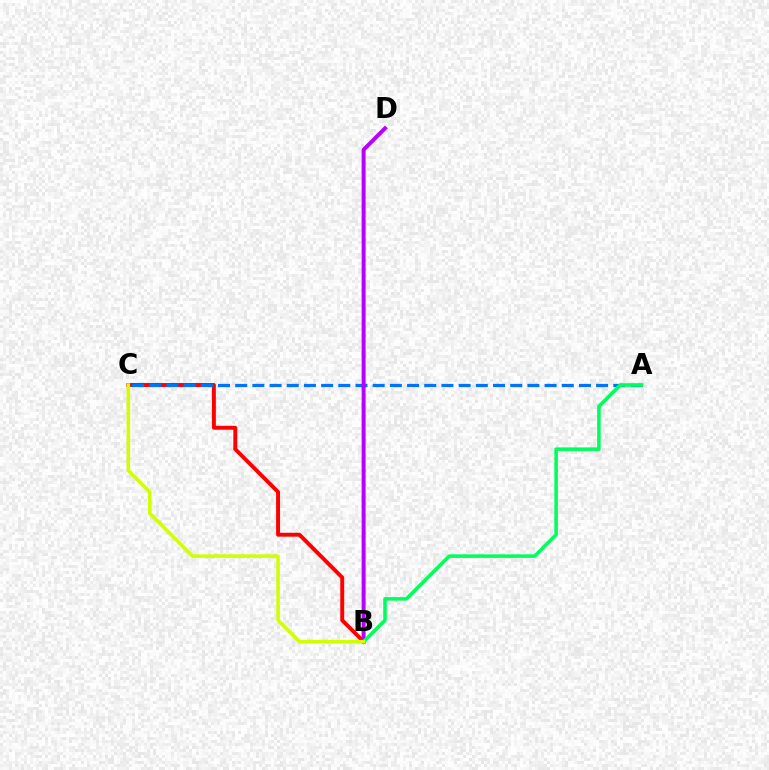{('B', 'C'): [{'color': '#ff0000', 'line_style': 'solid', 'thickness': 2.82}, {'color': '#d1ff00', 'line_style': 'solid', 'thickness': 2.54}], ('A', 'C'): [{'color': '#0074ff', 'line_style': 'dashed', 'thickness': 2.33}], ('B', 'D'): [{'color': '#b900ff', 'line_style': 'solid', 'thickness': 2.86}], ('A', 'B'): [{'color': '#00ff5c', 'line_style': 'solid', 'thickness': 2.56}]}